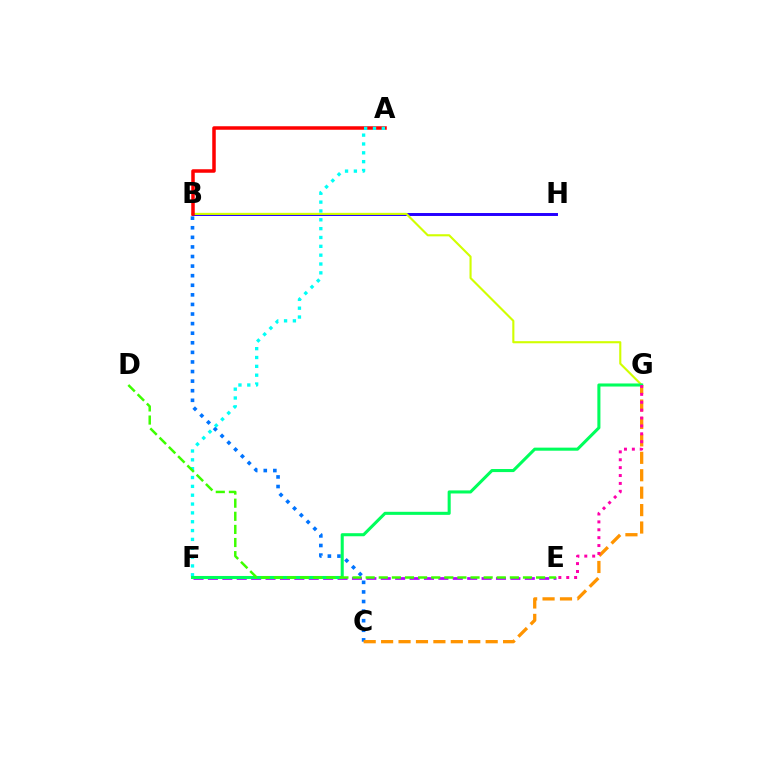{('B', 'C'): [{'color': '#0074ff', 'line_style': 'dotted', 'thickness': 2.6}], ('B', 'H'): [{'color': '#2500ff', 'line_style': 'solid', 'thickness': 2.13}], ('B', 'G'): [{'color': '#d1ff00', 'line_style': 'solid', 'thickness': 1.52}], ('A', 'B'): [{'color': '#ff0000', 'line_style': 'solid', 'thickness': 2.53}], ('A', 'F'): [{'color': '#00fff6', 'line_style': 'dotted', 'thickness': 2.4}], ('C', 'G'): [{'color': '#ff9400', 'line_style': 'dashed', 'thickness': 2.37}], ('E', 'F'): [{'color': '#b900ff', 'line_style': 'dashed', 'thickness': 1.96}], ('F', 'G'): [{'color': '#00ff5c', 'line_style': 'solid', 'thickness': 2.2}], ('E', 'G'): [{'color': '#ff00ac', 'line_style': 'dotted', 'thickness': 2.14}], ('D', 'E'): [{'color': '#3dff00', 'line_style': 'dashed', 'thickness': 1.78}]}